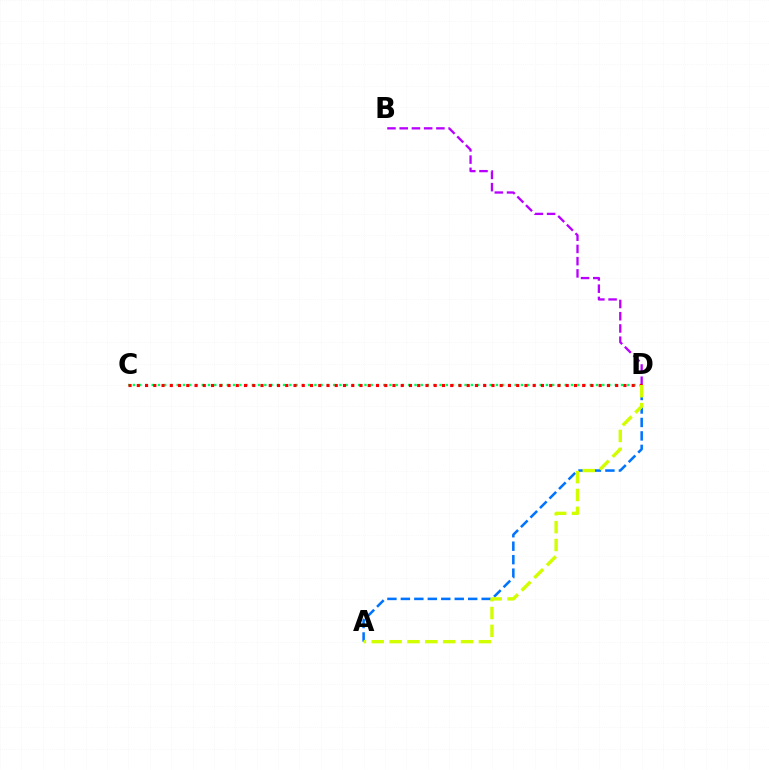{('C', 'D'): [{'color': '#00ff5c', 'line_style': 'dotted', 'thickness': 1.7}, {'color': '#ff0000', 'line_style': 'dotted', 'thickness': 2.24}], ('A', 'D'): [{'color': '#0074ff', 'line_style': 'dashed', 'thickness': 1.83}, {'color': '#d1ff00', 'line_style': 'dashed', 'thickness': 2.43}], ('B', 'D'): [{'color': '#b900ff', 'line_style': 'dashed', 'thickness': 1.66}]}